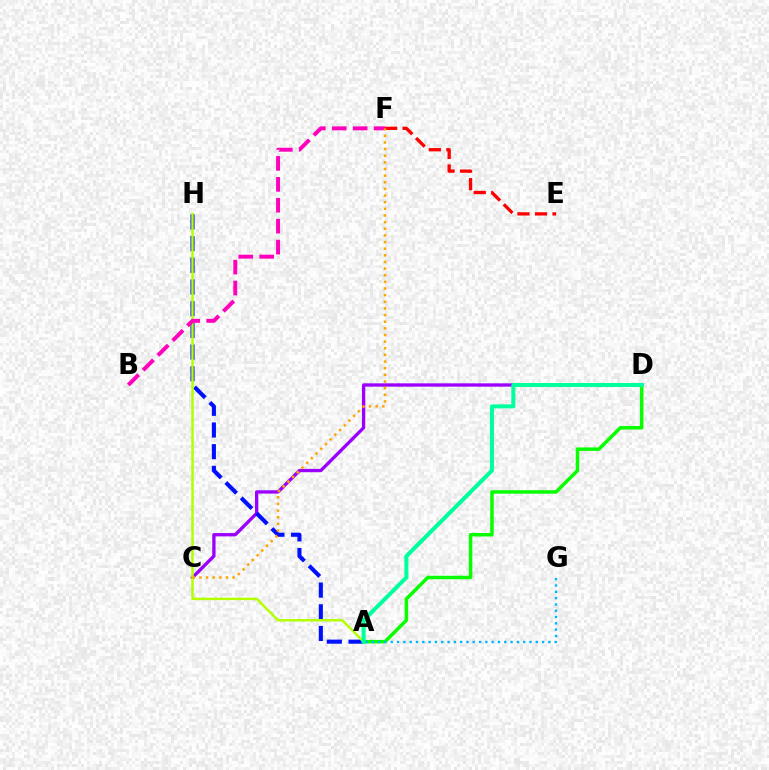{('A', 'D'): [{'color': '#08ff00', 'line_style': 'solid', 'thickness': 2.52}, {'color': '#00ff9d', 'line_style': 'solid', 'thickness': 2.91}], ('C', 'D'): [{'color': '#9b00ff', 'line_style': 'solid', 'thickness': 2.39}], ('A', 'H'): [{'color': '#0010ff', 'line_style': 'dashed', 'thickness': 2.95}, {'color': '#b3ff00', 'line_style': 'solid', 'thickness': 1.77}], ('E', 'F'): [{'color': '#ff0000', 'line_style': 'dashed', 'thickness': 2.38}], ('B', 'F'): [{'color': '#ff00bd', 'line_style': 'dashed', 'thickness': 2.84}], ('A', 'G'): [{'color': '#00b5ff', 'line_style': 'dotted', 'thickness': 1.71}], ('C', 'F'): [{'color': '#ffa500', 'line_style': 'dotted', 'thickness': 1.8}]}